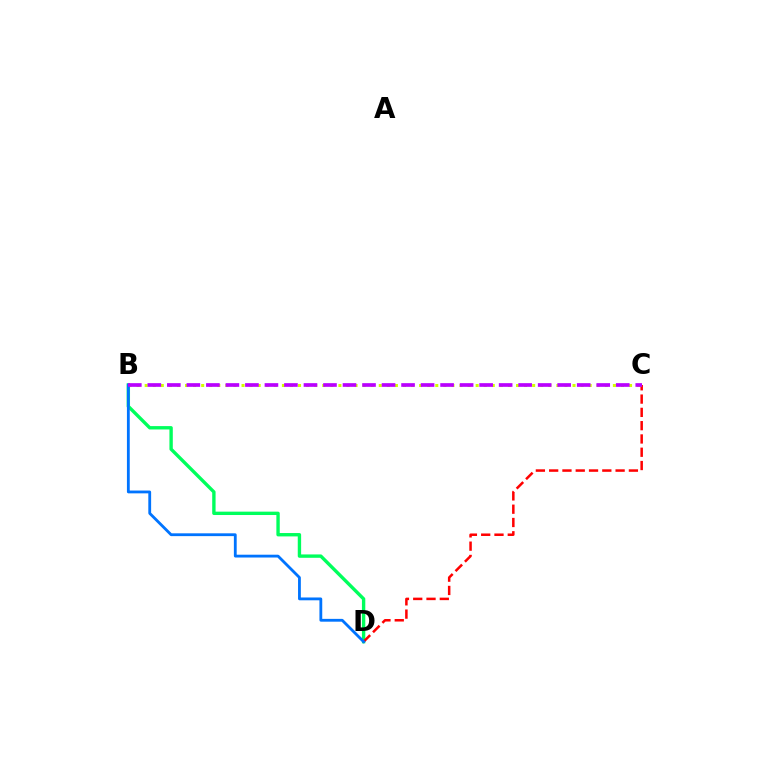{('B', 'C'): [{'color': '#d1ff00', 'line_style': 'dotted', 'thickness': 2.19}, {'color': '#b900ff', 'line_style': 'dashed', 'thickness': 2.65}], ('B', 'D'): [{'color': '#00ff5c', 'line_style': 'solid', 'thickness': 2.43}, {'color': '#0074ff', 'line_style': 'solid', 'thickness': 2.03}], ('C', 'D'): [{'color': '#ff0000', 'line_style': 'dashed', 'thickness': 1.81}]}